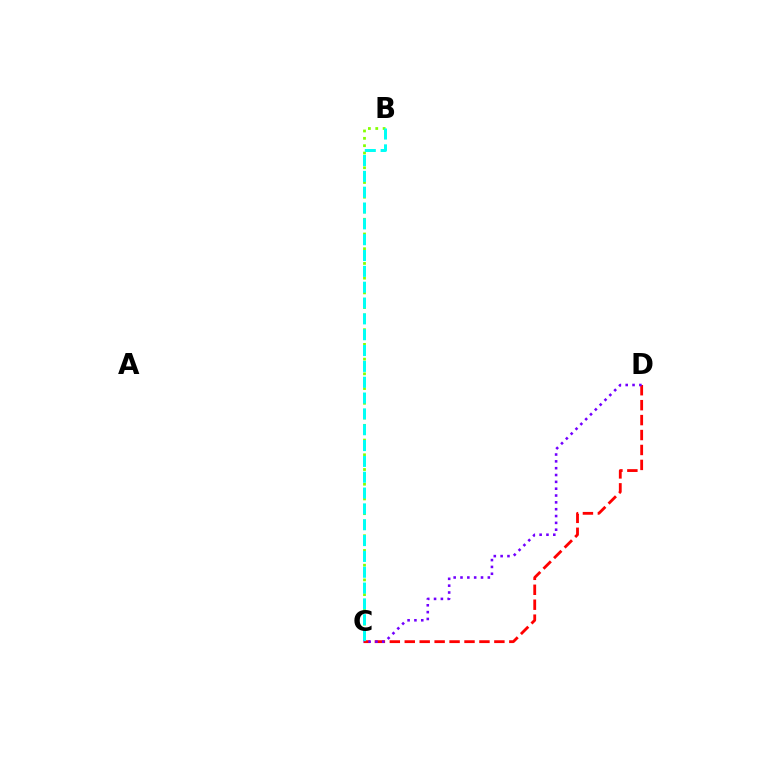{('B', 'C'): [{'color': '#84ff00', 'line_style': 'dotted', 'thickness': 2.0}, {'color': '#00fff6', 'line_style': 'dashed', 'thickness': 2.15}], ('C', 'D'): [{'color': '#ff0000', 'line_style': 'dashed', 'thickness': 2.03}, {'color': '#7200ff', 'line_style': 'dotted', 'thickness': 1.86}]}